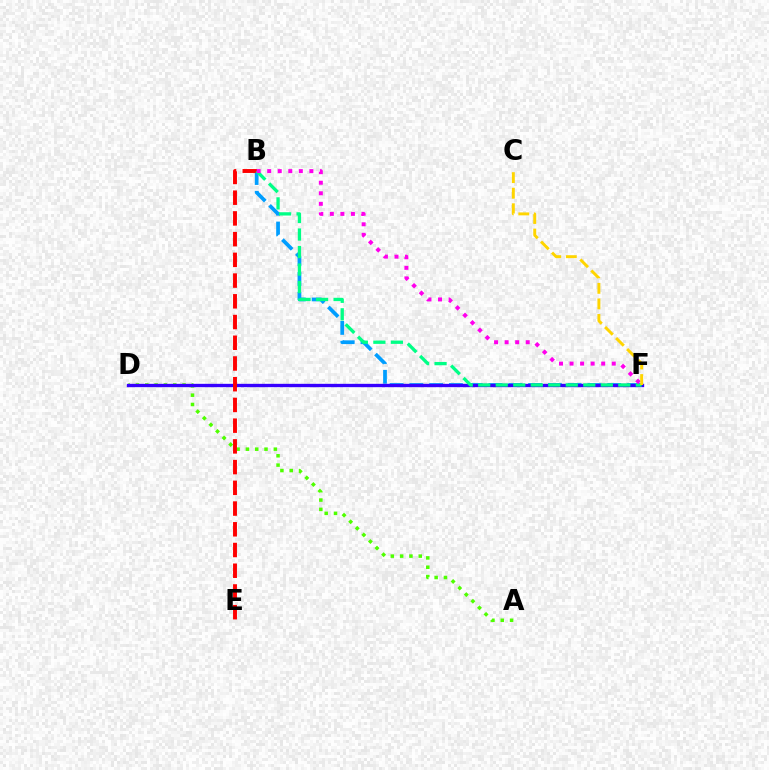{('A', 'D'): [{'color': '#4fff00', 'line_style': 'dotted', 'thickness': 2.53}], ('B', 'F'): [{'color': '#009eff', 'line_style': 'dashed', 'thickness': 2.69}, {'color': '#00ff86', 'line_style': 'dashed', 'thickness': 2.38}, {'color': '#ff00ed', 'line_style': 'dotted', 'thickness': 2.86}], ('D', 'F'): [{'color': '#3700ff', 'line_style': 'solid', 'thickness': 2.41}], ('B', 'E'): [{'color': '#ff0000', 'line_style': 'dashed', 'thickness': 2.82}], ('C', 'F'): [{'color': '#ffd500', 'line_style': 'dashed', 'thickness': 2.11}]}